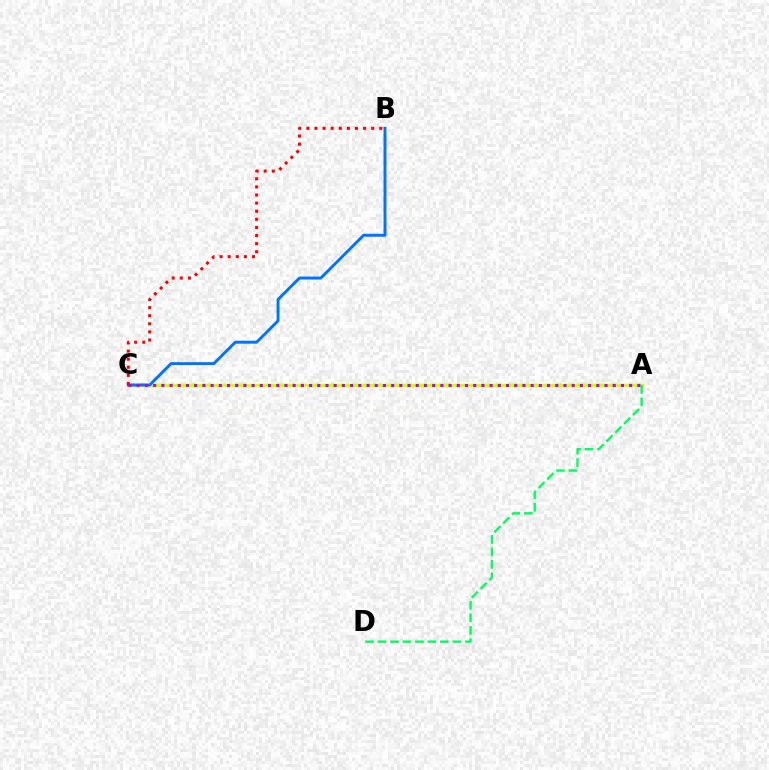{('A', 'C'): [{'color': '#d1ff00', 'line_style': 'solid', 'thickness': 2.49}, {'color': '#b900ff', 'line_style': 'dotted', 'thickness': 2.23}], ('A', 'D'): [{'color': '#00ff5c', 'line_style': 'dashed', 'thickness': 1.7}], ('B', 'C'): [{'color': '#0074ff', 'line_style': 'solid', 'thickness': 2.11}, {'color': '#ff0000', 'line_style': 'dotted', 'thickness': 2.2}]}